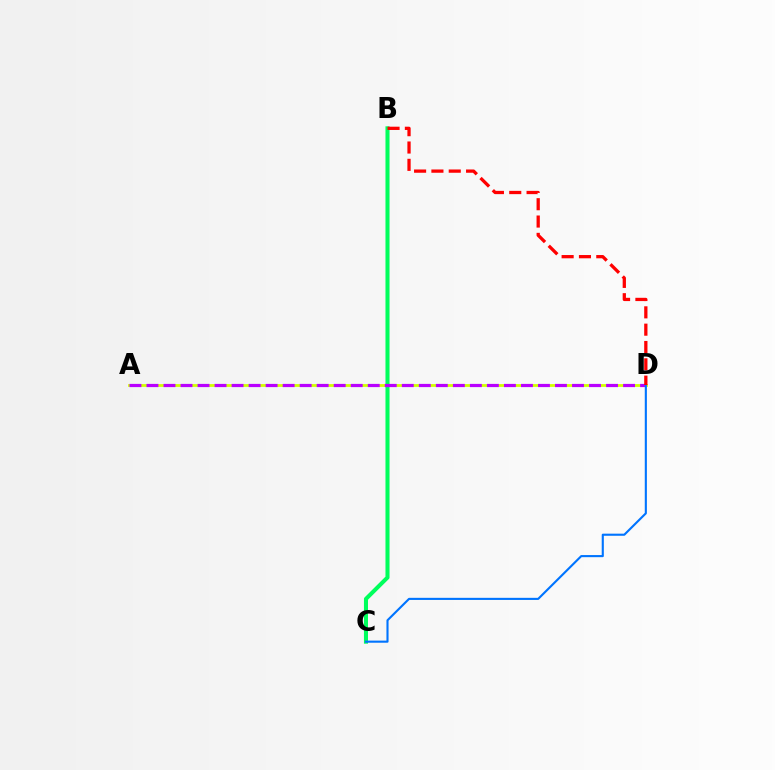{('A', 'D'): [{'color': '#d1ff00', 'line_style': 'solid', 'thickness': 2.01}, {'color': '#b900ff', 'line_style': 'dashed', 'thickness': 2.31}], ('B', 'C'): [{'color': '#00ff5c', 'line_style': 'solid', 'thickness': 2.91}], ('C', 'D'): [{'color': '#0074ff', 'line_style': 'solid', 'thickness': 1.52}], ('B', 'D'): [{'color': '#ff0000', 'line_style': 'dashed', 'thickness': 2.35}]}